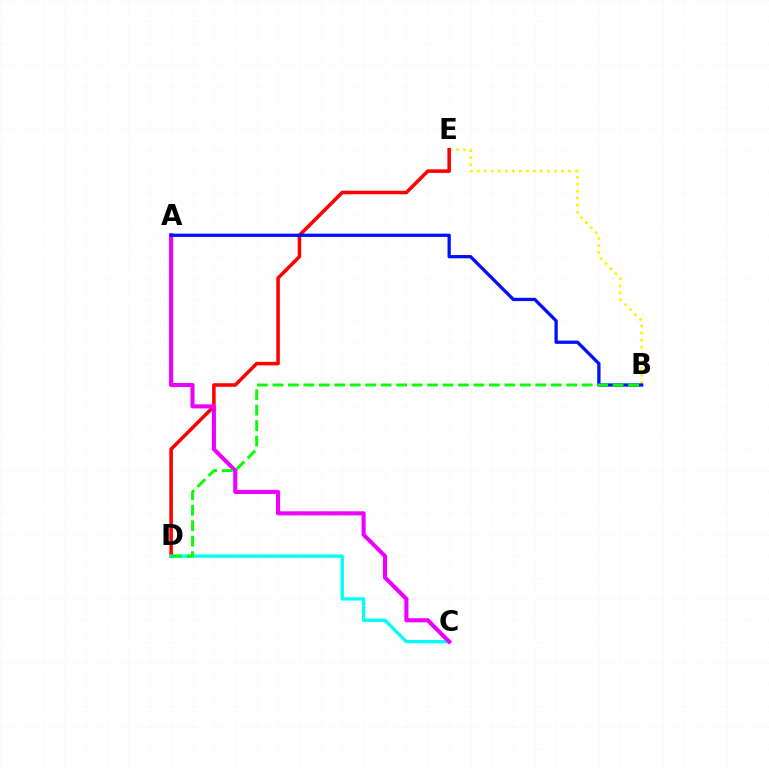{('B', 'E'): [{'color': '#fcf500', 'line_style': 'dotted', 'thickness': 1.91}], ('D', 'E'): [{'color': '#ff0000', 'line_style': 'solid', 'thickness': 2.55}], ('C', 'D'): [{'color': '#00fff6', 'line_style': 'solid', 'thickness': 2.38}], ('A', 'C'): [{'color': '#ee00ff', 'line_style': 'solid', 'thickness': 2.95}], ('A', 'B'): [{'color': '#0010ff', 'line_style': 'solid', 'thickness': 2.36}], ('B', 'D'): [{'color': '#08ff00', 'line_style': 'dashed', 'thickness': 2.1}]}